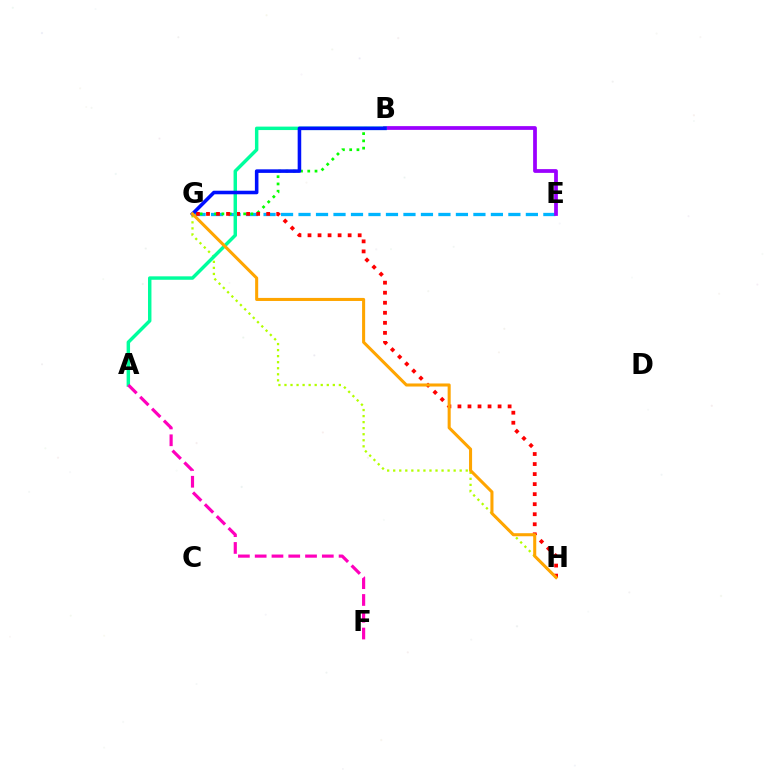{('G', 'H'): [{'color': '#b3ff00', 'line_style': 'dotted', 'thickness': 1.64}, {'color': '#ff0000', 'line_style': 'dotted', 'thickness': 2.73}, {'color': '#ffa500', 'line_style': 'solid', 'thickness': 2.2}], ('E', 'G'): [{'color': '#00b5ff', 'line_style': 'dashed', 'thickness': 2.38}], ('B', 'E'): [{'color': '#9b00ff', 'line_style': 'solid', 'thickness': 2.7}], ('B', 'G'): [{'color': '#08ff00', 'line_style': 'dotted', 'thickness': 1.97}, {'color': '#0010ff', 'line_style': 'solid', 'thickness': 2.56}], ('A', 'B'): [{'color': '#00ff9d', 'line_style': 'solid', 'thickness': 2.48}], ('A', 'F'): [{'color': '#ff00bd', 'line_style': 'dashed', 'thickness': 2.28}]}